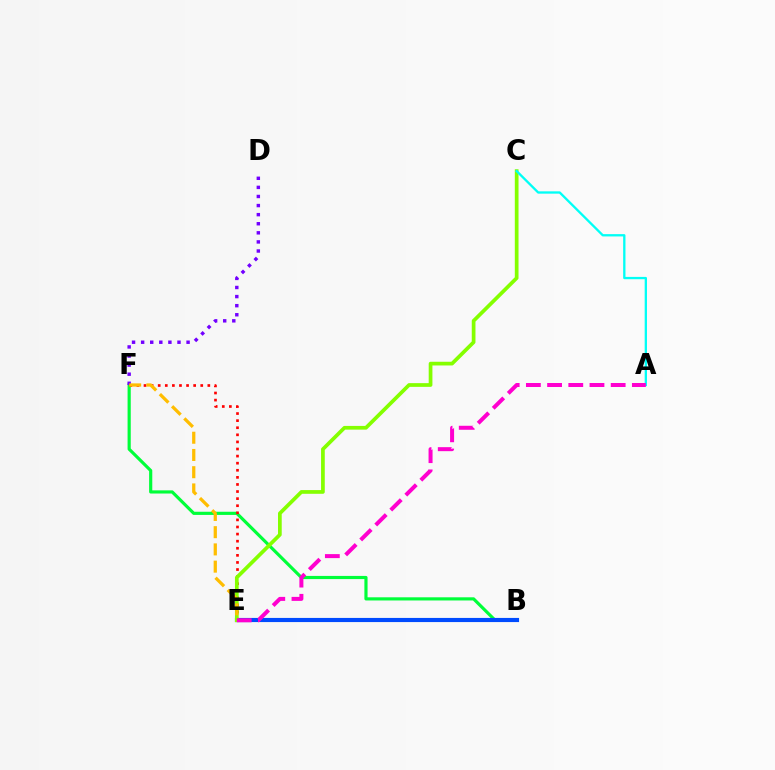{('B', 'F'): [{'color': '#00ff39', 'line_style': 'solid', 'thickness': 2.28}], ('D', 'F'): [{'color': '#7200ff', 'line_style': 'dotted', 'thickness': 2.47}], ('E', 'F'): [{'color': '#ff0000', 'line_style': 'dotted', 'thickness': 1.93}, {'color': '#ffbd00', 'line_style': 'dashed', 'thickness': 2.34}], ('B', 'E'): [{'color': '#004bff', 'line_style': 'solid', 'thickness': 2.98}], ('C', 'E'): [{'color': '#84ff00', 'line_style': 'solid', 'thickness': 2.67}], ('A', 'C'): [{'color': '#00fff6', 'line_style': 'solid', 'thickness': 1.66}], ('A', 'E'): [{'color': '#ff00cf', 'line_style': 'dashed', 'thickness': 2.88}]}